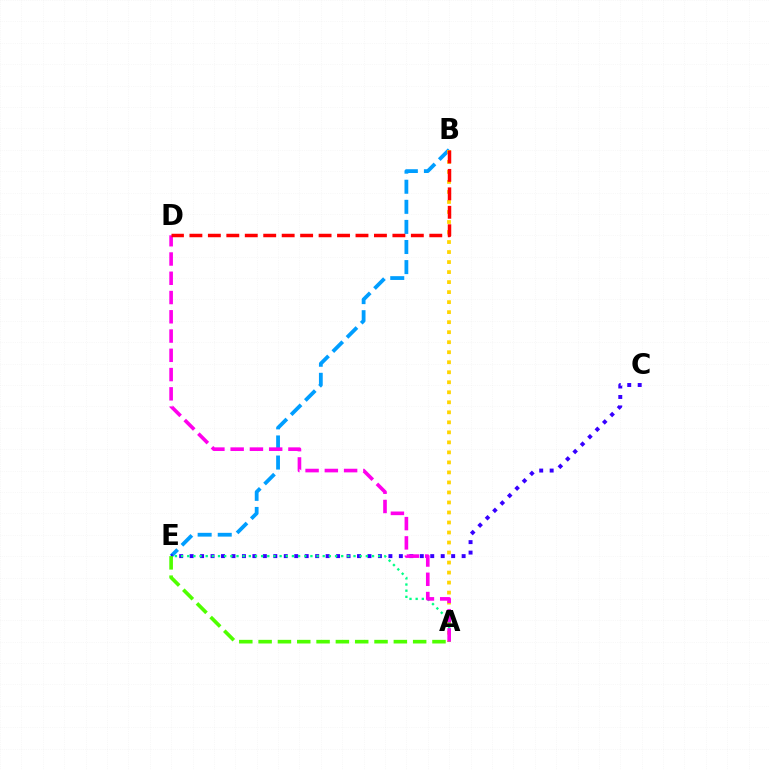{('B', 'E'): [{'color': '#009eff', 'line_style': 'dashed', 'thickness': 2.73}], ('A', 'B'): [{'color': '#ffd500', 'line_style': 'dotted', 'thickness': 2.72}], ('C', 'E'): [{'color': '#3700ff', 'line_style': 'dotted', 'thickness': 2.84}], ('A', 'E'): [{'color': '#00ff86', 'line_style': 'dotted', 'thickness': 1.67}, {'color': '#4fff00', 'line_style': 'dashed', 'thickness': 2.62}], ('A', 'D'): [{'color': '#ff00ed', 'line_style': 'dashed', 'thickness': 2.62}], ('B', 'D'): [{'color': '#ff0000', 'line_style': 'dashed', 'thickness': 2.51}]}